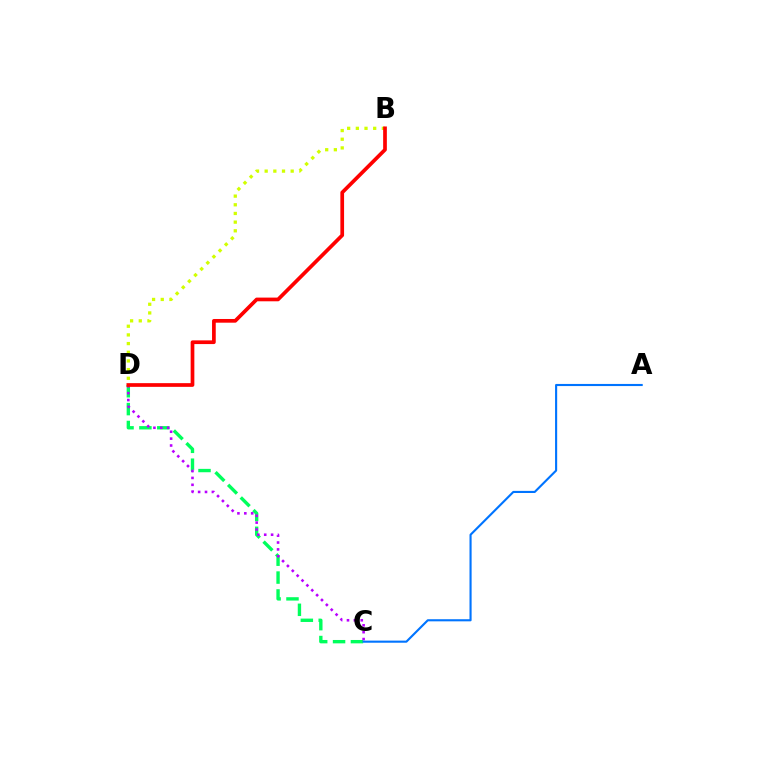{('B', 'D'): [{'color': '#d1ff00', 'line_style': 'dotted', 'thickness': 2.36}, {'color': '#ff0000', 'line_style': 'solid', 'thickness': 2.66}], ('C', 'D'): [{'color': '#00ff5c', 'line_style': 'dashed', 'thickness': 2.43}, {'color': '#b900ff', 'line_style': 'dotted', 'thickness': 1.87}], ('A', 'C'): [{'color': '#0074ff', 'line_style': 'solid', 'thickness': 1.52}]}